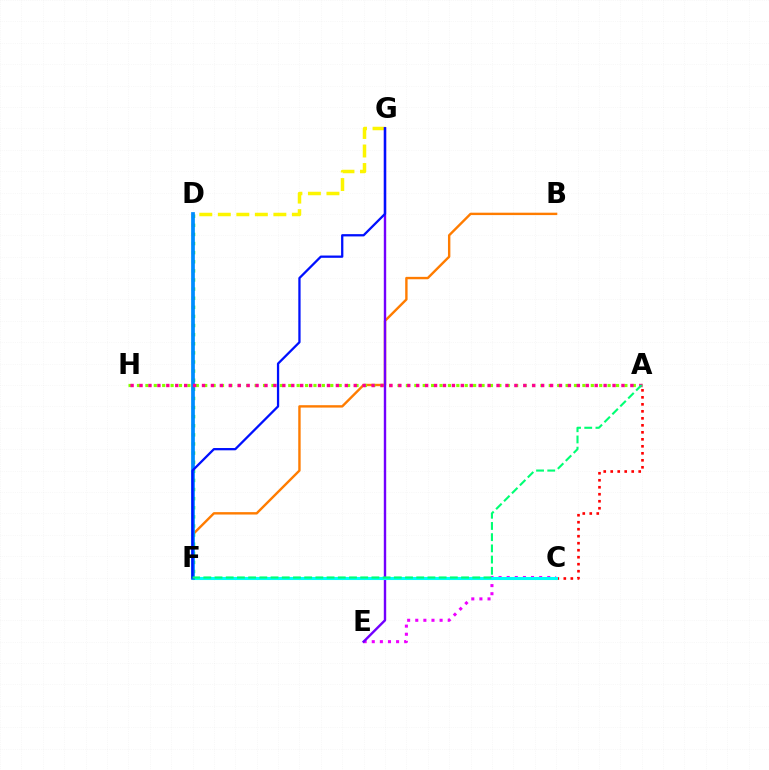{('B', 'F'): [{'color': '#ff7c00', 'line_style': 'solid', 'thickness': 1.73}], ('D', 'F'): [{'color': '#08ff00', 'line_style': 'dotted', 'thickness': 2.48}, {'color': '#008cff', 'line_style': 'solid', 'thickness': 2.69}], ('C', 'E'): [{'color': '#ee00ff', 'line_style': 'dotted', 'thickness': 2.2}], ('D', 'G'): [{'color': '#fcf500', 'line_style': 'dashed', 'thickness': 2.52}], ('E', 'G'): [{'color': '#7200ff', 'line_style': 'solid', 'thickness': 1.73}], ('A', 'C'): [{'color': '#ff0000', 'line_style': 'dotted', 'thickness': 1.9}], ('C', 'F'): [{'color': '#00fff6', 'line_style': 'solid', 'thickness': 2.22}], ('A', 'H'): [{'color': '#84ff00', 'line_style': 'dotted', 'thickness': 2.28}, {'color': '#ff0094', 'line_style': 'dotted', 'thickness': 2.42}], ('F', 'G'): [{'color': '#0010ff', 'line_style': 'solid', 'thickness': 1.64}], ('A', 'F'): [{'color': '#00ff74', 'line_style': 'dashed', 'thickness': 1.52}]}